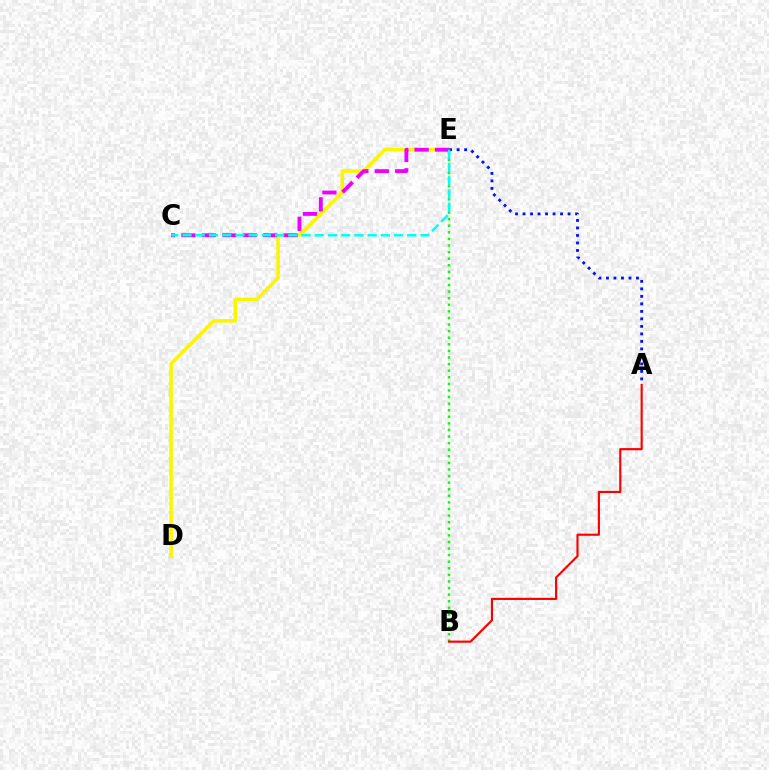{('B', 'E'): [{'color': '#08ff00', 'line_style': 'dotted', 'thickness': 1.79}], ('D', 'E'): [{'color': '#fcf500', 'line_style': 'solid', 'thickness': 2.53}], ('A', 'B'): [{'color': '#ff0000', 'line_style': 'solid', 'thickness': 1.55}], ('A', 'E'): [{'color': '#0010ff', 'line_style': 'dotted', 'thickness': 2.04}], ('C', 'E'): [{'color': '#ee00ff', 'line_style': 'dashed', 'thickness': 2.77}, {'color': '#00fff6', 'line_style': 'dashed', 'thickness': 1.8}]}